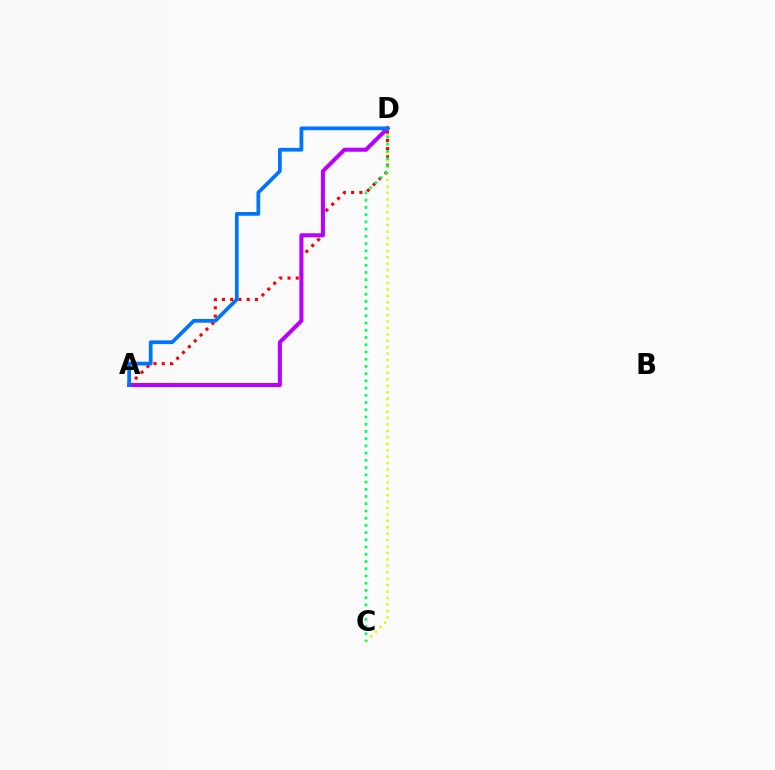{('C', 'D'): [{'color': '#d1ff00', 'line_style': 'dotted', 'thickness': 1.75}, {'color': '#00ff5c', 'line_style': 'dotted', 'thickness': 1.96}], ('A', 'D'): [{'color': '#ff0000', 'line_style': 'dotted', 'thickness': 2.25}, {'color': '#b900ff', 'line_style': 'solid', 'thickness': 2.9}, {'color': '#0074ff', 'line_style': 'solid', 'thickness': 2.7}]}